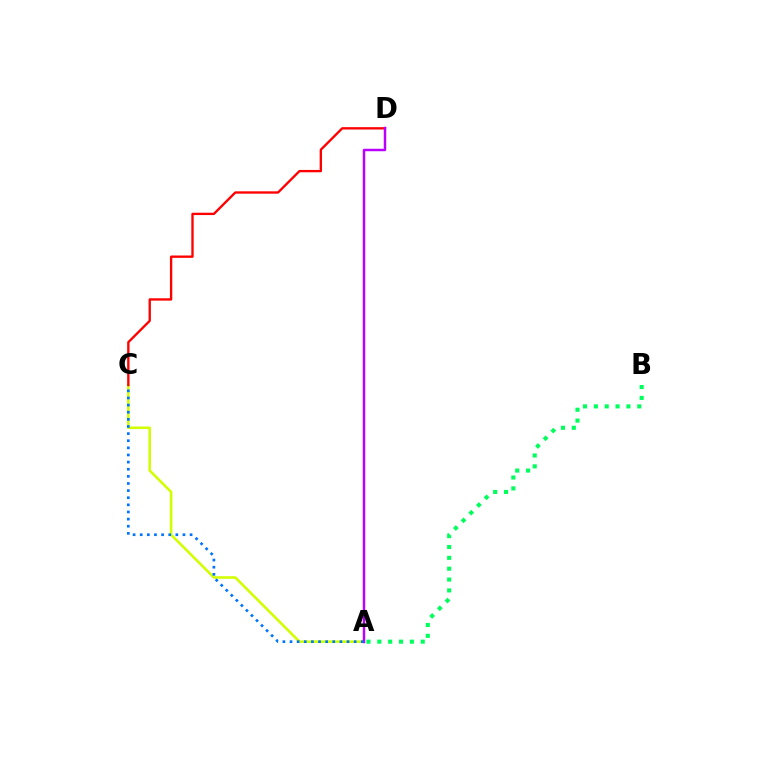{('A', 'C'): [{'color': '#d1ff00', 'line_style': 'solid', 'thickness': 1.85}, {'color': '#0074ff', 'line_style': 'dotted', 'thickness': 1.94}], ('A', 'B'): [{'color': '#00ff5c', 'line_style': 'dotted', 'thickness': 2.95}], ('C', 'D'): [{'color': '#ff0000', 'line_style': 'solid', 'thickness': 1.69}], ('A', 'D'): [{'color': '#b900ff', 'line_style': 'solid', 'thickness': 1.78}]}